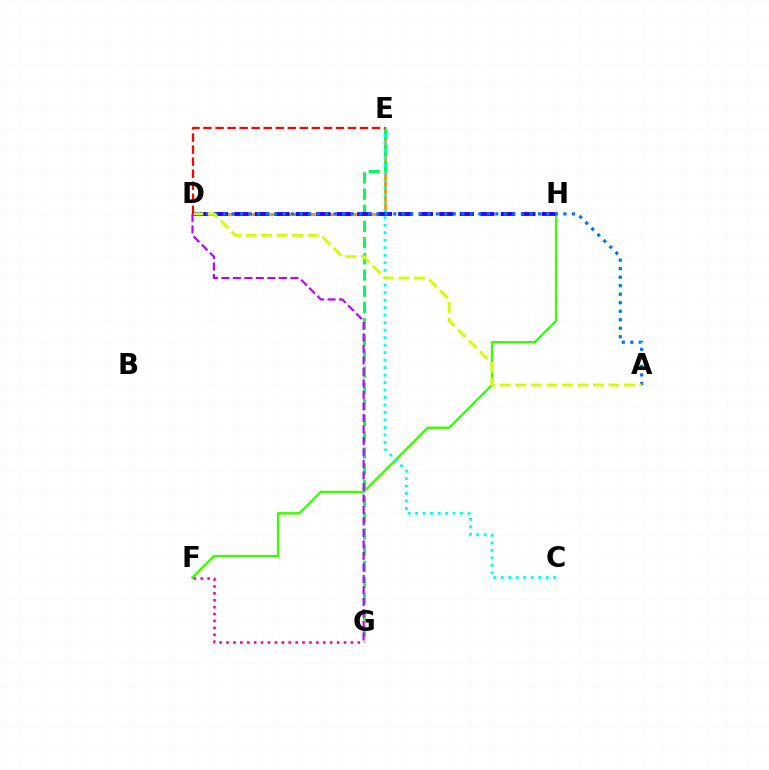{('D', 'E'): [{'color': '#ff9400', 'line_style': 'solid', 'thickness': 2.05}, {'color': '#ff0000', 'line_style': 'dashed', 'thickness': 1.64}], ('F', 'H'): [{'color': '#3dff00', 'line_style': 'solid', 'thickness': 1.76}], ('E', 'G'): [{'color': '#00ff5c', 'line_style': 'dashed', 'thickness': 2.2}], ('C', 'E'): [{'color': '#00fff6', 'line_style': 'dotted', 'thickness': 2.04}], ('D', 'H'): [{'color': '#2500ff', 'line_style': 'dashed', 'thickness': 2.78}], ('A', 'D'): [{'color': '#0074ff', 'line_style': 'dotted', 'thickness': 2.31}, {'color': '#d1ff00', 'line_style': 'dashed', 'thickness': 2.11}], ('F', 'G'): [{'color': '#ff00ac', 'line_style': 'dotted', 'thickness': 1.88}], ('D', 'G'): [{'color': '#b900ff', 'line_style': 'dashed', 'thickness': 1.56}]}